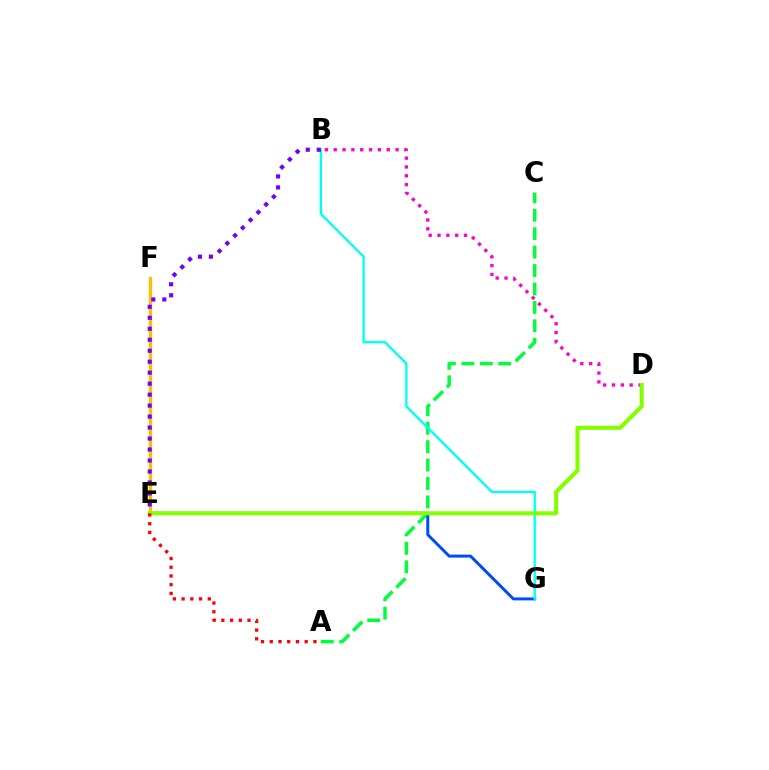{('A', 'C'): [{'color': '#00ff39', 'line_style': 'dashed', 'thickness': 2.5}], ('E', 'G'): [{'color': '#004bff', 'line_style': 'solid', 'thickness': 2.14}], ('B', 'G'): [{'color': '#00fff6', 'line_style': 'solid', 'thickness': 1.67}], ('B', 'D'): [{'color': '#ff00cf', 'line_style': 'dotted', 'thickness': 2.4}], ('E', 'F'): [{'color': '#ffbd00', 'line_style': 'solid', 'thickness': 2.34}], ('B', 'E'): [{'color': '#7200ff', 'line_style': 'dotted', 'thickness': 2.98}], ('D', 'E'): [{'color': '#84ff00', 'line_style': 'solid', 'thickness': 2.95}], ('A', 'E'): [{'color': '#ff0000', 'line_style': 'dotted', 'thickness': 2.37}]}